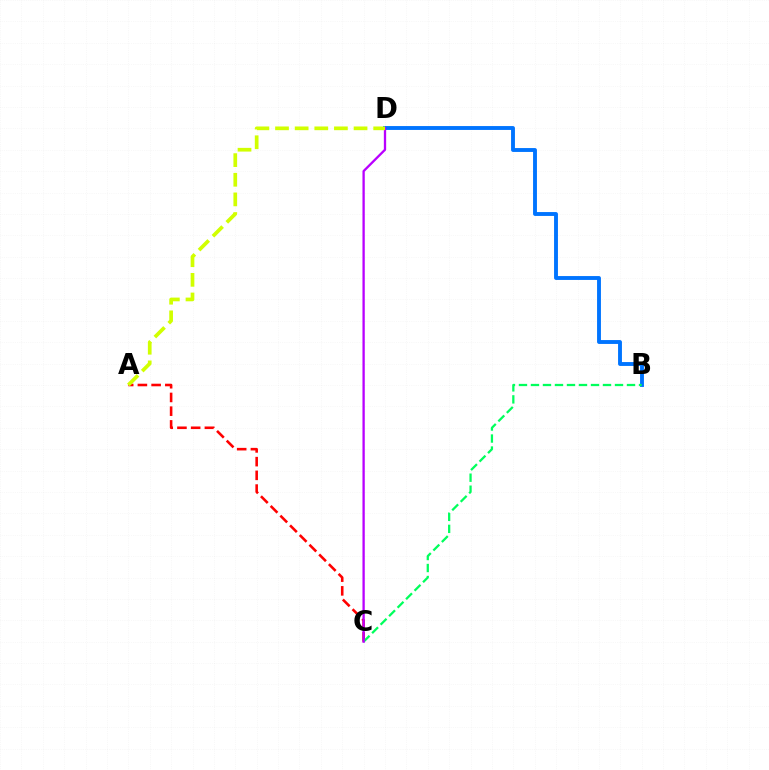{('B', 'D'): [{'color': '#0074ff', 'line_style': 'solid', 'thickness': 2.8}], ('A', 'C'): [{'color': '#ff0000', 'line_style': 'dashed', 'thickness': 1.86}], ('B', 'C'): [{'color': '#00ff5c', 'line_style': 'dashed', 'thickness': 1.63}], ('C', 'D'): [{'color': '#b900ff', 'line_style': 'solid', 'thickness': 1.66}], ('A', 'D'): [{'color': '#d1ff00', 'line_style': 'dashed', 'thickness': 2.67}]}